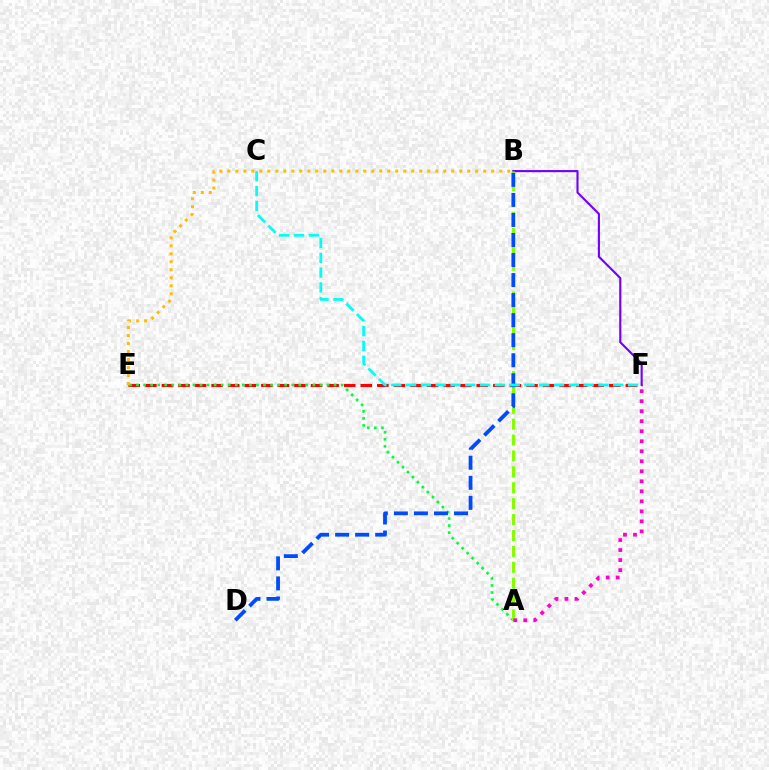{('E', 'F'): [{'color': '#ff0000', 'line_style': 'dashed', 'thickness': 2.25}], ('A', 'E'): [{'color': '#00ff39', 'line_style': 'dotted', 'thickness': 1.92}], ('B', 'F'): [{'color': '#7200ff', 'line_style': 'solid', 'thickness': 1.53}], ('B', 'E'): [{'color': '#ffbd00', 'line_style': 'dotted', 'thickness': 2.17}], ('A', 'B'): [{'color': '#84ff00', 'line_style': 'dashed', 'thickness': 2.16}], ('B', 'D'): [{'color': '#004bff', 'line_style': 'dashed', 'thickness': 2.72}], ('C', 'F'): [{'color': '#00fff6', 'line_style': 'dashed', 'thickness': 2.01}], ('A', 'F'): [{'color': '#ff00cf', 'line_style': 'dotted', 'thickness': 2.72}]}